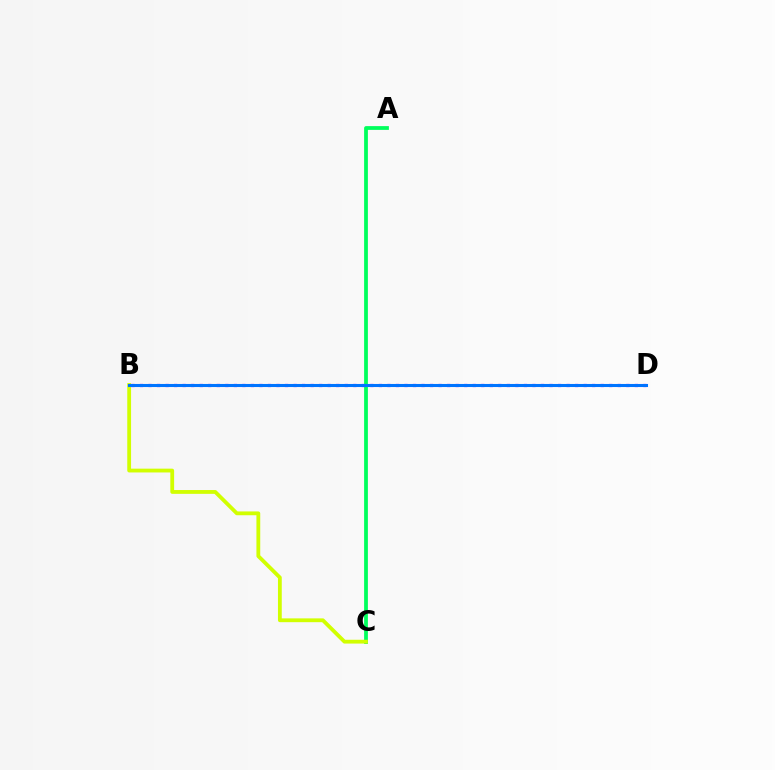{('A', 'C'): [{'color': '#00ff5c', 'line_style': 'solid', 'thickness': 2.72}], ('B', 'D'): [{'color': '#ff0000', 'line_style': 'dashed', 'thickness': 2.04}, {'color': '#b900ff', 'line_style': 'dotted', 'thickness': 2.32}, {'color': '#0074ff', 'line_style': 'solid', 'thickness': 2.21}], ('B', 'C'): [{'color': '#d1ff00', 'line_style': 'solid', 'thickness': 2.74}]}